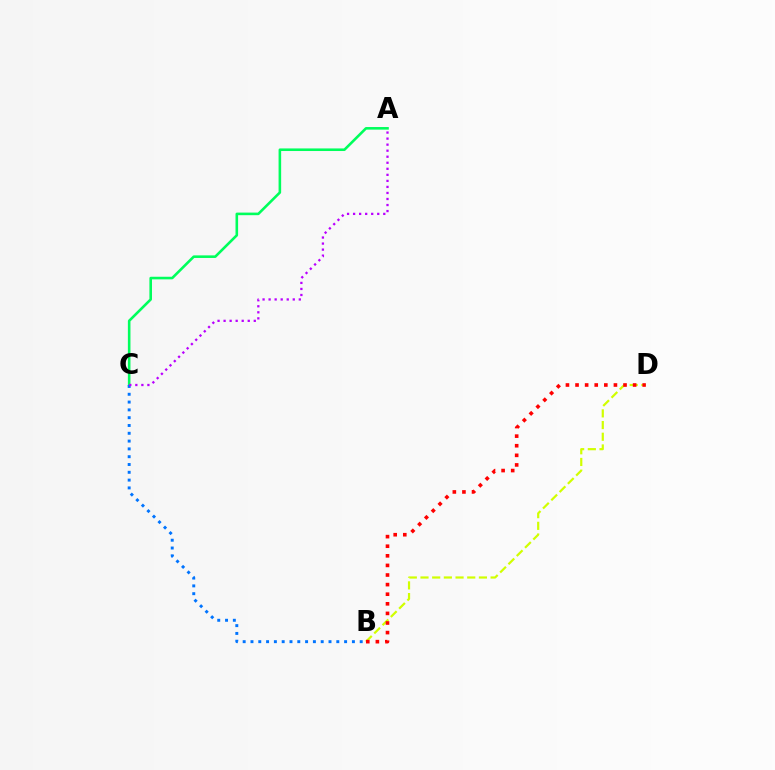{('A', 'C'): [{'color': '#00ff5c', 'line_style': 'solid', 'thickness': 1.87}, {'color': '#b900ff', 'line_style': 'dotted', 'thickness': 1.64}], ('B', 'C'): [{'color': '#0074ff', 'line_style': 'dotted', 'thickness': 2.12}], ('B', 'D'): [{'color': '#d1ff00', 'line_style': 'dashed', 'thickness': 1.59}, {'color': '#ff0000', 'line_style': 'dotted', 'thickness': 2.61}]}